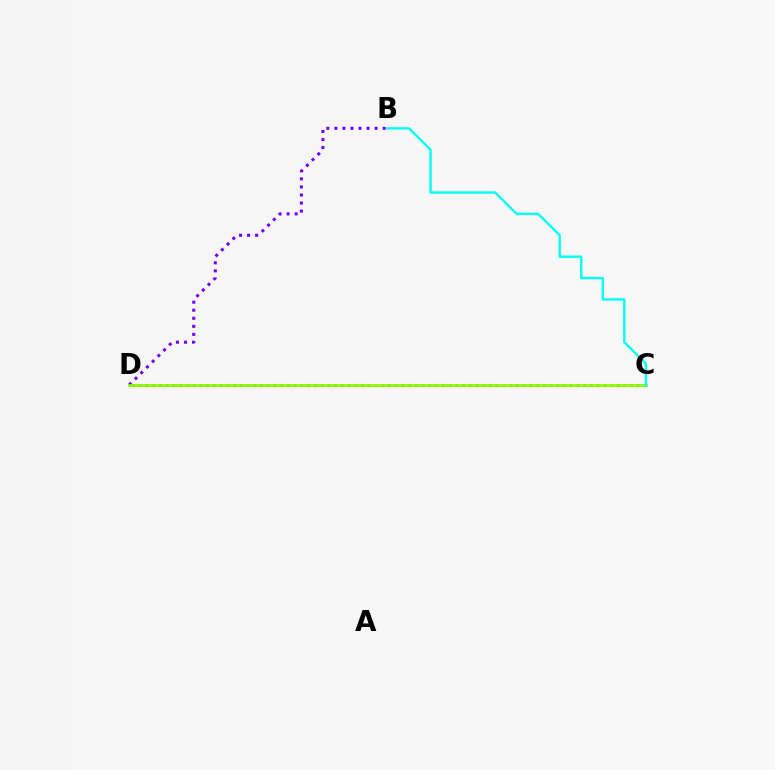{('C', 'D'): [{'color': '#ff0000', 'line_style': 'dotted', 'thickness': 1.83}, {'color': '#84ff00', 'line_style': 'solid', 'thickness': 1.95}], ('B', 'D'): [{'color': '#7200ff', 'line_style': 'dotted', 'thickness': 2.19}], ('B', 'C'): [{'color': '#00fff6', 'line_style': 'solid', 'thickness': 1.7}]}